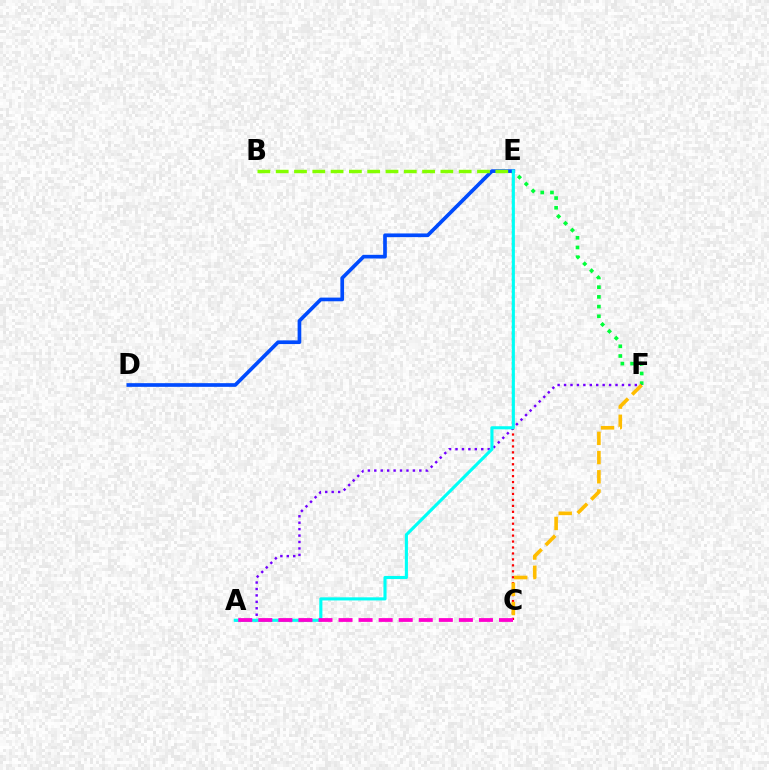{('E', 'F'): [{'color': '#00ff39', 'line_style': 'dotted', 'thickness': 2.64}], ('D', 'E'): [{'color': '#004bff', 'line_style': 'solid', 'thickness': 2.64}], ('C', 'E'): [{'color': '#ff0000', 'line_style': 'dotted', 'thickness': 1.62}], ('B', 'E'): [{'color': '#84ff00', 'line_style': 'dashed', 'thickness': 2.49}], ('A', 'F'): [{'color': '#7200ff', 'line_style': 'dotted', 'thickness': 1.75}], ('C', 'F'): [{'color': '#ffbd00', 'line_style': 'dashed', 'thickness': 2.61}], ('A', 'E'): [{'color': '#00fff6', 'line_style': 'solid', 'thickness': 2.24}], ('A', 'C'): [{'color': '#ff00cf', 'line_style': 'dashed', 'thickness': 2.72}]}